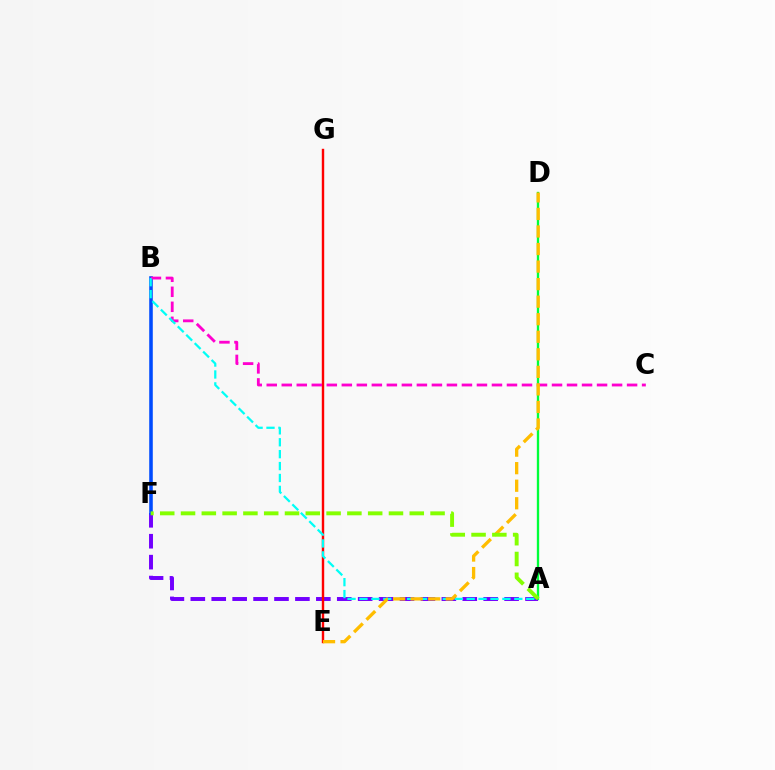{('A', 'D'): [{'color': '#00ff39', 'line_style': 'solid', 'thickness': 1.68}], ('A', 'F'): [{'color': '#7200ff', 'line_style': 'dashed', 'thickness': 2.84}, {'color': '#84ff00', 'line_style': 'dashed', 'thickness': 2.82}], ('E', 'G'): [{'color': '#ff0000', 'line_style': 'solid', 'thickness': 1.74}], ('B', 'F'): [{'color': '#004bff', 'line_style': 'solid', 'thickness': 2.57}], ('B', 'C'): [{'color': '#ff00cf', 'line_style': 'dashed', 'thickness': 2.04}], ('A', 'B'): [{'color': '#00fff6', 'line_style': 'dashed', 'thickness': 1.62}], ('D', 'E'): [{'color': '#ffbd00', 'line_style': 'dashed', 'thickness': 2.38}]}